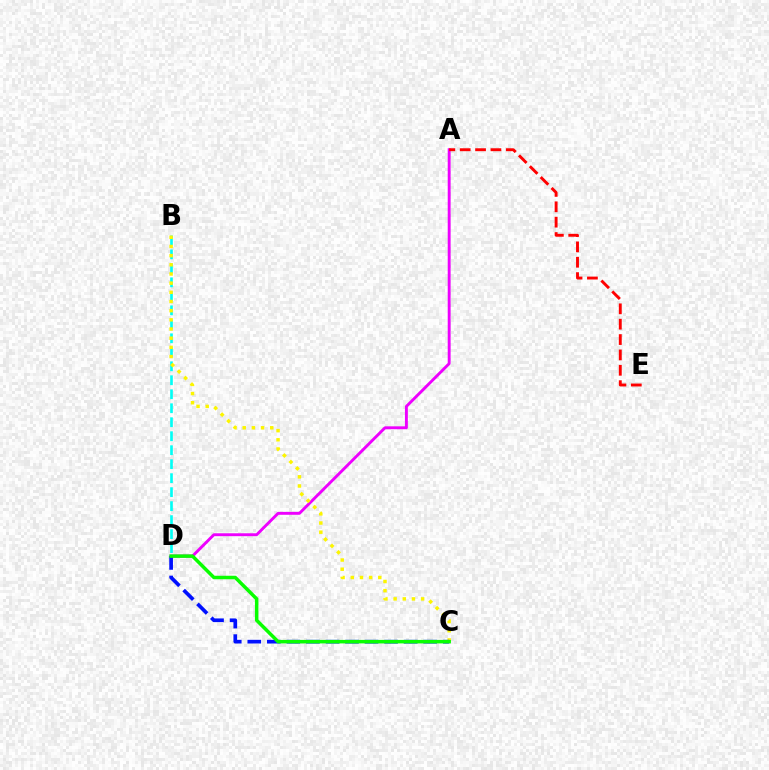{('A', 'D'): [{'color': '#ee00ff', 'line_style': 'solid', 'thickness': 2.09}], ('B', 'D'): [{'color': '#00fff6', 'line_style': 'dashed', 'thickness': 1.9}], ('A', 'E'): [{'color': '#ff0000', 'line_style': 'dashed', 'thickness': 2.09}], ('B', 'C'): [{'color': '#fcf500', 'line_style': 'dotted', 'thickness': 2.49}], ('C', 'D'): [{'color': '#0010ff', 'line_style': 'dashed', 'thickness': 2.66}, {'color': '#08ff00', 'line_style': 'solid', 'thickness': 2.51}]}